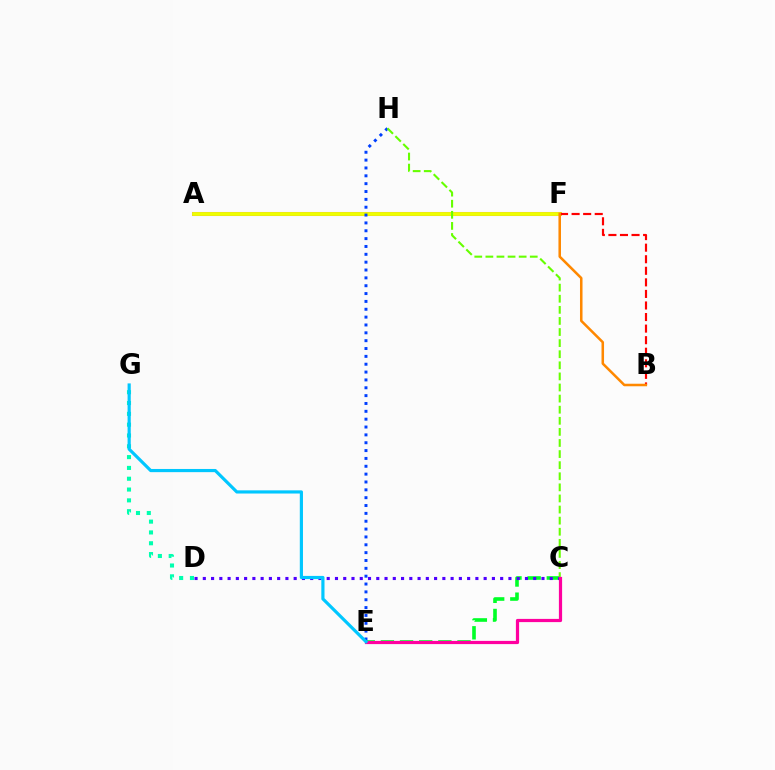{('D', 'G'): [{'color': '#00ffaf', 'line_style': 'dotted', 'thickness': 2.94}], ('A', 'F'): [{'color': '#d600ff', 'line_style': 'solid', 'thickness': 2.91}, {'color': '#eeff00', 'line_style': 'solid', 'thickness': 2.78}], ('C', 'E'): [{'color': '#00ff27', 'line_style': 'dashed', 'thickness': 2.6}, {'color': '#ff00a0', 'line_style': 'solid', 'thickness': 2.31}], ('C', 'D'): [{'color': '#4f00ff', 'line_style': 'dotted', 'thickness': 2.24}], ('E', 'H'): [{'color': '#003fff', 'line_style': 'dotted', 'thickness': 2.13}], ('C', 'H'): [{'color': '#66ff00', 'line_style': 'dashed', 'thickness': 1.51}], ('B', 'F'): [{'color': '#ff0000', 'line_style': 'dashed', 'thickness': 1.57}, {'color': '#ff8800', 'line_style': 'solid', 'thickness': 1.82}], ('E', 'G'): [{'color': '#00c7ff', 'line_style': 'solid', 'thickness': 2.29}]}